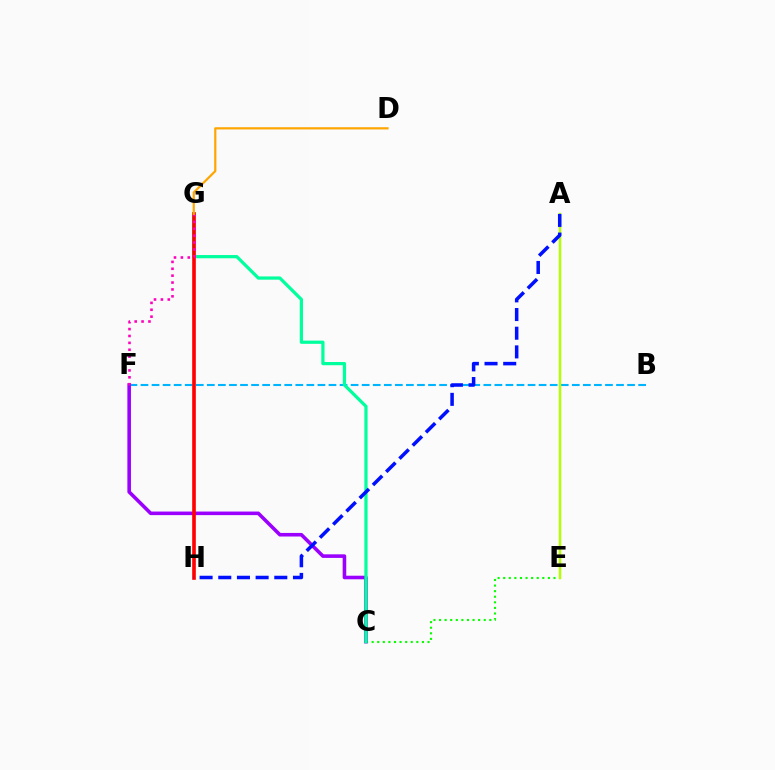{('B', 'F'): [{'color': '#00b5ff', 'line_style': 'dashed', 'thickness': 1.5}], ('C', 'E'): [{'color': '#08ff00', 'line_style': 'dotted', 'thickness': 1.52}], ('C', 'F'): [{'color': '#9b00ff', 'line_style': 'solid', 'thickness': 2.58}], ('A', 'E'): [{'color': '#b3ff00', 'line_style': 'solid', 'thickness': 1.77}], ('C', 'G'): [{'color': '#00ff9d', 'line_style': 'solid', 'thickness': 2.32}], ('G', 'H'): [{'color': '#ff0000', 'line_style': 'solid', 'thickness': 2.61}], ('F', 'G'): [{'color': '#ff00bd', 'line_style': 'dotted', 'thickness': 1.87}], ('D', 'G'): [{'color': '#ffa500', 'line_style': 'solid', 'thickness': 1.59}], ('A', 'H'): [{'color': '#0010ff', 'line_style': 'dashed', 'thickness': 2.54}]}